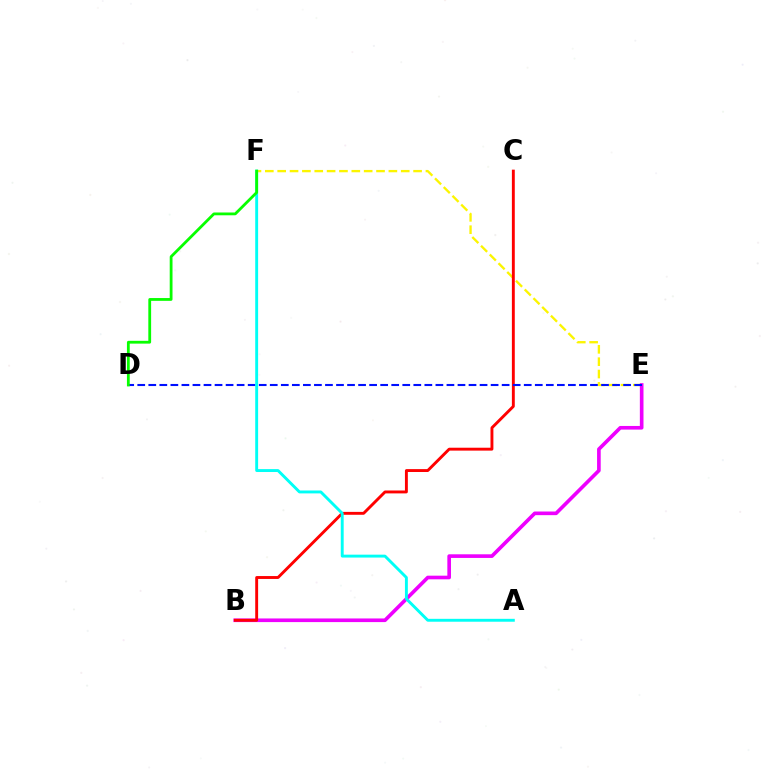{('E', 'F'): [{'color': '#fcf500', 'line_style': 'dashed', 'thickness': 1.68}], ('B', 'E'): [{'color': '#ee00ff', 'line_style': 'solid', 'thickness': 2.62}], ('B', 'C'): [{'color': '#ff0000', 'line_style': 'solid', 'thickness': 2.09}], ('D', 'E'): [{'color': '#0010ff', 'line_style': 'dashed', 'thickness': 1.5}], ('A', 'F'): [{'color': '#00fff6', 'line_style': 'solid', 'thickness': 2.09}], ('D', 'F'): [{'color': '#08ff00', 'line_style': 'solid', 'thickness': 2.01}]}